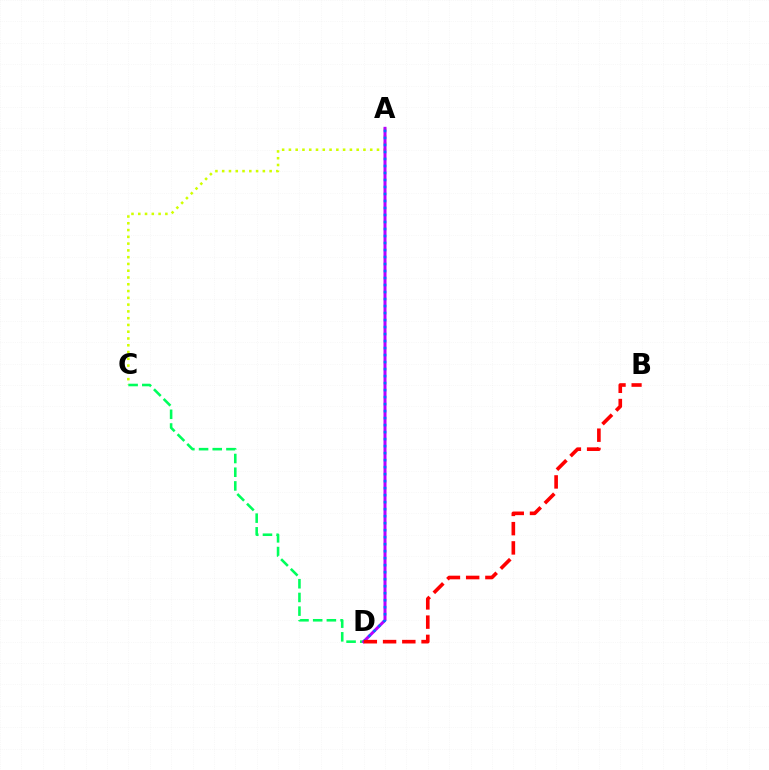{('A', 'C'): [{'color': '#d1ff00', 'line_style': 'dotted', 'thickness': 1.84}], ('C', 'D'): [{'color': '#00ff5c', 'line_style': 'dashed', 'thickness': 1.86}], ('A', 'D'): [{'color': '#b900ff', 'line_style': 'solid', 'thickness': 2.17}, {'color': '#0074ff', 'line_style': 'dotted', 'thickness': 1.9}], ('B', 'D'): [{'color': '#ff0000', 'line_style': 'dashed', 'thickness': 2.61}]}